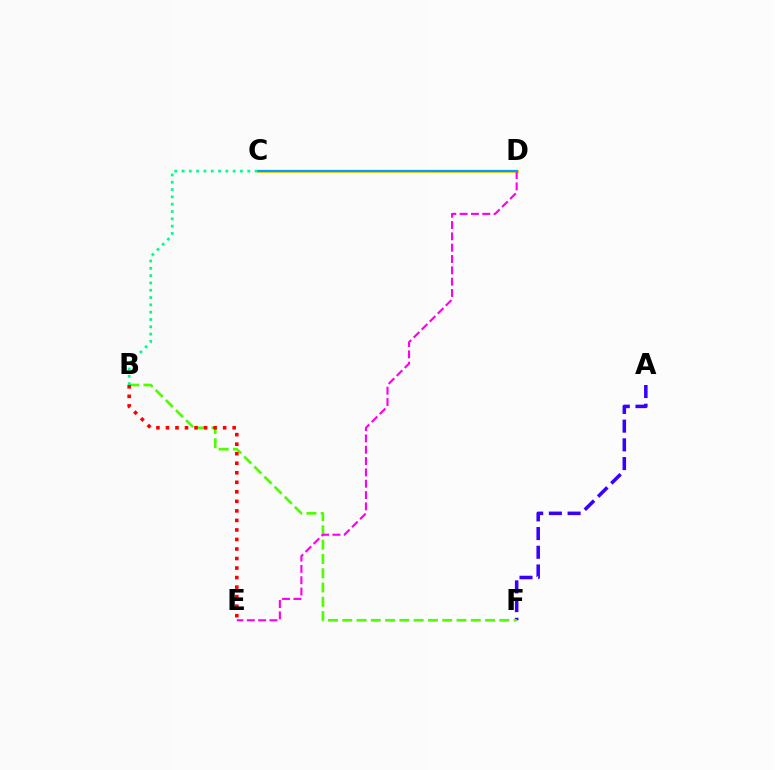{('A', 'F'): [{'color': '#3700ff', 'line_style': 'dashed', 'thickness': 2.54}], ('C', 'D'): [{'color': '#ffd500', 'line_style': 'solid', 'thickness': 2.12}, {'color': '#009eff', 'line_style': 'solid', 'thickness': 1.62}], ('B', 'F'): [{'color': '#4fff00', 'line_style': 'dashed', 'thickness': 1.94}], ('D', 'E'): [{'color': '#ff00ed', 'line_style': 'dashed', 'thickness': 1.54}], ('B', 'E'): [{'color': '#ff0000', 'line_style': 'dotted', 'thickness': 2.59}], ('B', 'C'): [{'color': '#00ff86', 'line_style': 'dotted', 'thickness': 1.99}]}